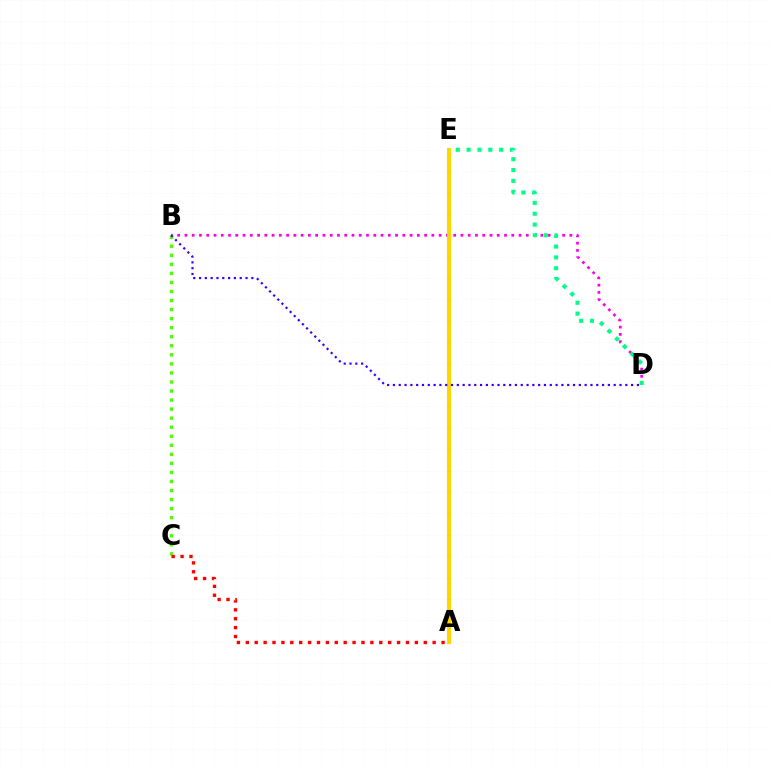{('B', 'D'): [{'color': '#ff00ed', 'line_style': 'dotted', 'thickness': 1.97}, {'color': '#3700ff', 'line_style': 'dotted', 'thickness': 1.58}], ('B', 'C'): [{'color': '#4fff00', 'line_style': 'dotted', 'thickness': 2.46}], ('A', 'E'): [{'color': '#009eff', 'line_style': 'dotted', 'thickness': 2.83}, {'color': '#ffd500', 'line_style': 'solid', 'thickness': 2.95}], ('A', 'C'): [{'color': '#ff0000', 'line_style': 'dotted', 'thickness': 2.42}], ('D', 'E'): [{'color': '#00ff86', 'line_style': 'dotted', 'thickness': 2.95}]}